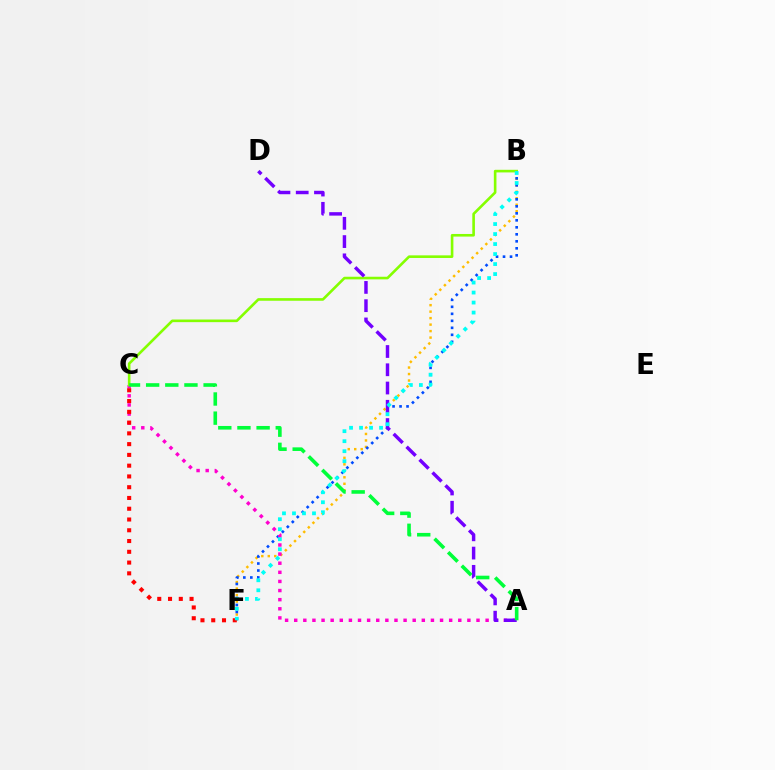{('B', 'F'): [{'color': '#ffbd00', 'line_style': 'dotted', 'thickness': 1.76}, {'color': '#004bff', 'line_style': 'dotted', 'thickness': 1.9}, {'color': '#00fff6', 'line_style': 'dotted', 'thickness': 2.72}], ('A', 'C'): [{'color': '#ff00cf', 'line_style': 'dotted', 'thickness': 2.48}, {'color': '#00ff39', 'line_style': 'dashed', 'thickness': 2.6}], ('C', 'F'): [{'color': '#ff0000', 'line_style': 'dotted', 'thickness': 2.93}], ('B', 'C'): [{'color': '#84ff00', 'line_style': 'solid', 'thickness': 1.89}], ('A', 'D'): [{'color': '#7200ff', 'line_style': 'dashed', 'thickness': 2.48}]}